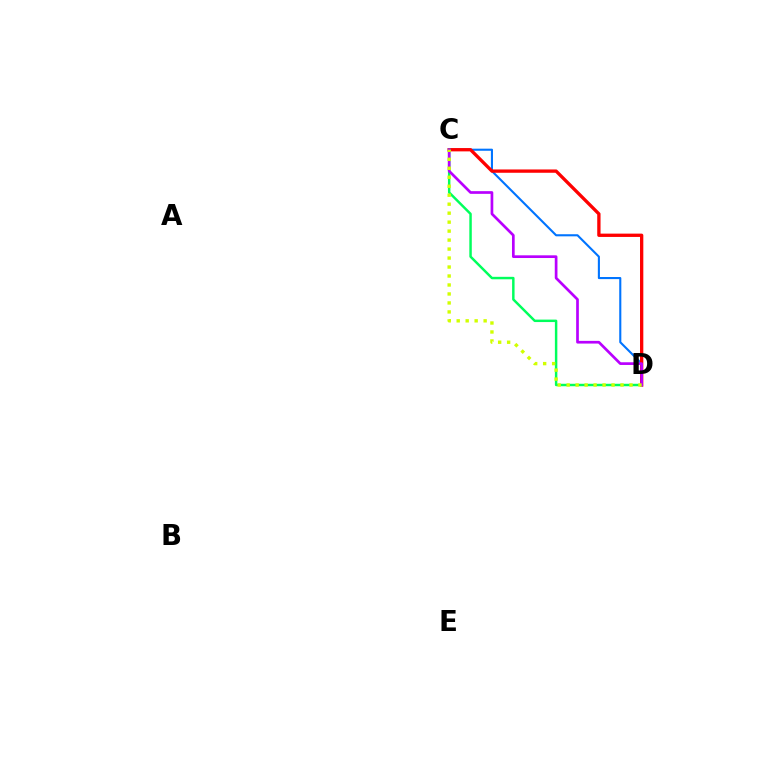{('C', 'D'): [{'color': '#0074ff', 'line_style': 'solid', 'thickness': 1.51}, {'color': '#ff0000', 'line_style': 'solid', 'thickness': 2.38}, {'color': '#00ff5c', 'line_style': 'solid', 'thickness': 1.77}, {'color': '#b900ff', 'line_style': 'solid', 'thickness': 1.94}, {'color': '#d1ff00', 'line_style': 'dotted', 'thickness': 2.44}]}